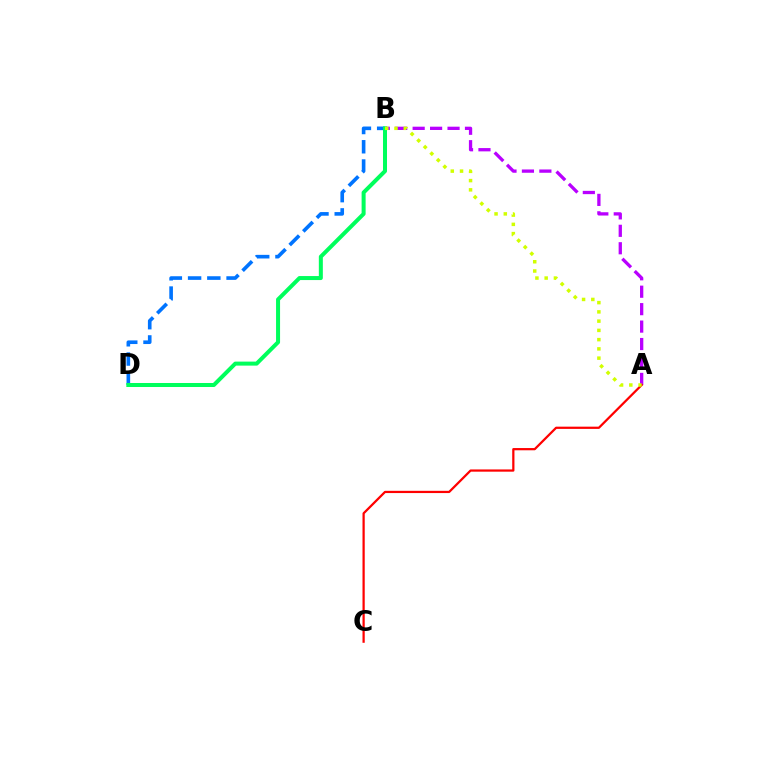{('A', 'B'): [{'color': '#b900ff', 'line_style': 'dashed', 'thickness': 2.37}, {'color': '#d1ff00', 'line_style': 'dotted', 'thickness': 2.51}], ('B', 'D'): [{'color': '#0074ff', 'line_style': 'dashed', 'thickness': 2.61}, {'color': '#00ff5c', 'line_style': 'solid', 'thickness': 2.89}], ('A', 'C'): [{'color': '#ff0000', 'line_style': 'solid', 'thickness': 1.61}]}